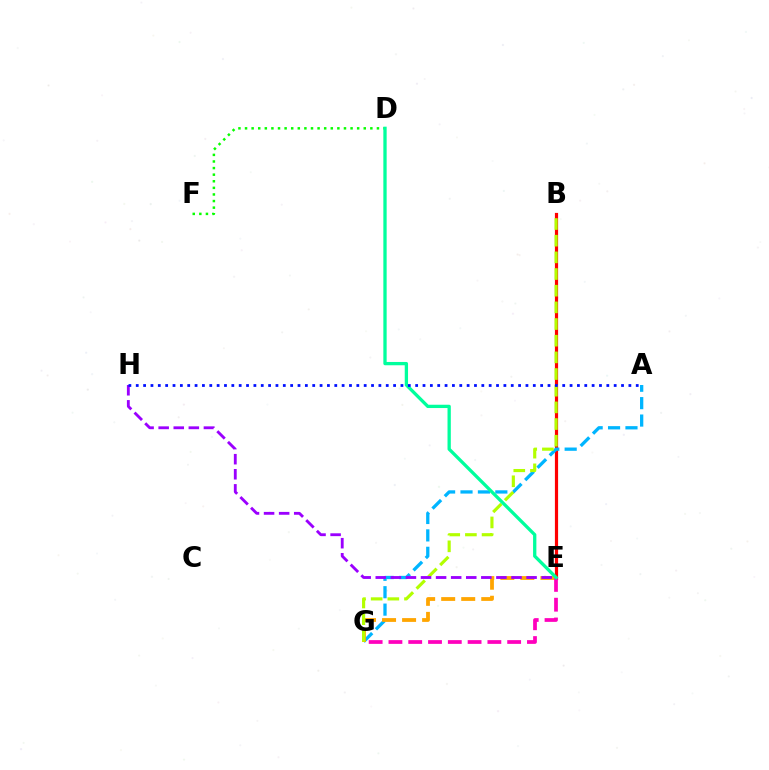{('D', 'F'): [{'color': '#08ff00', 'line_style': 'dotted', 'thickness': 1.79}], ('B', 'E'): [{'color': '#ff0000', 'line_style': 'solid', 'thickness': 2.3}], ('A', 'G'): [{'color': '#00b5ff', 'line_style': 'dashed', 'thickness': 2.37}], ('E', 'G'): [{'color': '#ffa500', 'line_style': 'dashed', 'thickness': 2.72}, {'color': '#ff00bd', 'line_style': 'dashed', 'thickness': 2.69}], ('B', 'G'): [{'color': '#b3ff00', 'line_style': 'dashed', 'thickness': 2.26}], ('D', 'E'): [{'color': '#00ff9d', 'line_style': 'solid', 'thickness': 2.38}], ('E', 'H'): [{'color': '#9b00ff', 'line_style': 'dashed', 'thickness': 2.05}], ('A', 'H'): [{'color': '#0010ff', 'line_style': 'dotted', 'thickness': 2.0}]}